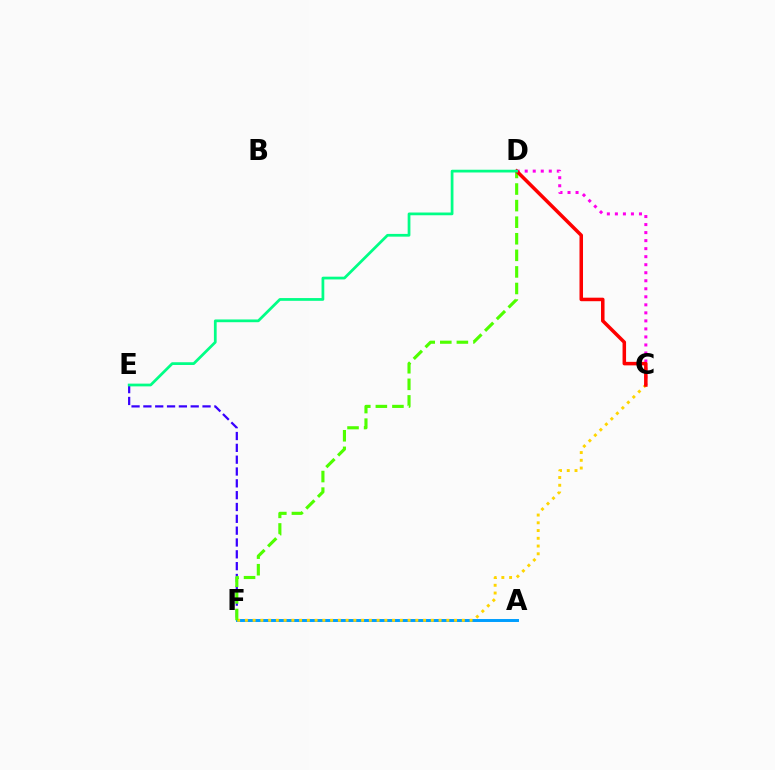{('E', 'F'): [{'color': '#3700ff', 'line_style': 'dashed', 'thickness': 1.61}], ('A', 'F'): [{'color': '#009eff', 'line_style': 'solid', 'thickness': 2.13}], ('C', 'F'): [{'color': '#ffd500', 'line_style': 'dotted', 'thickness': 2.11}], ('C', 'D'): [{'color': '#ff00ed', 'line_style': 'dotted', 'thickness': 2.18}, {'color': '#ff0000', 'line_style': 'solid', 'thickness': 2.53}], ('D', 'F'): [{'color': '#4fff00', 'line_style': 'dashed', 'thickness': 2.25}], ('D', 'E'): [{'color': '#00ff86', 'line_style': 'solid', 'thickness': 1.98}]}